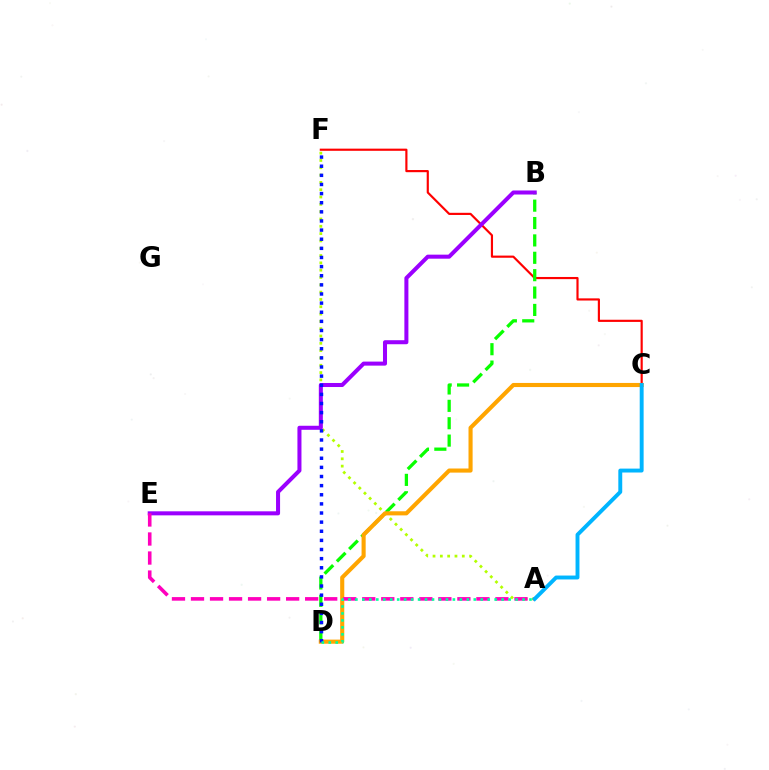{('A', 'F'): [{'color': '#b3ff00', 'line_style': 'dotted', 'thickness': 1.99}], ('C', 'F'): [{'color': '#ff0000', 'line_style': 'solid', 'thickness': 1.56}], ('B', 'D'): [{'color': '#08ff00', 'line_style': 'dashed', 'thickness': 2.36}], ('C', 'D'): [{'color': '#ffa500', 'line_style': 'solid', 'thickness': 2.96}], ('B', 'E'): [{'color': '#9b00ff', 'line_style': 'solid', 'thickness': 2.9}], ('D', 'F'): [{'color': '#0010ff', 'line_style': 'dotted', 'thickness': 2.48}], ('A', 'E'): [{'color': '#ff00bd', 'line_style': 'dashed', 'thickness': 2.58}], ('A', 'D'): [{'color': '#00ff9d', 'line_style': 'dotted', 'thickness': 1.89}], ('A', 'C'): [{'color': '#00b5ff', 'line_style': 'solid', 'thickness': 2.81}]}